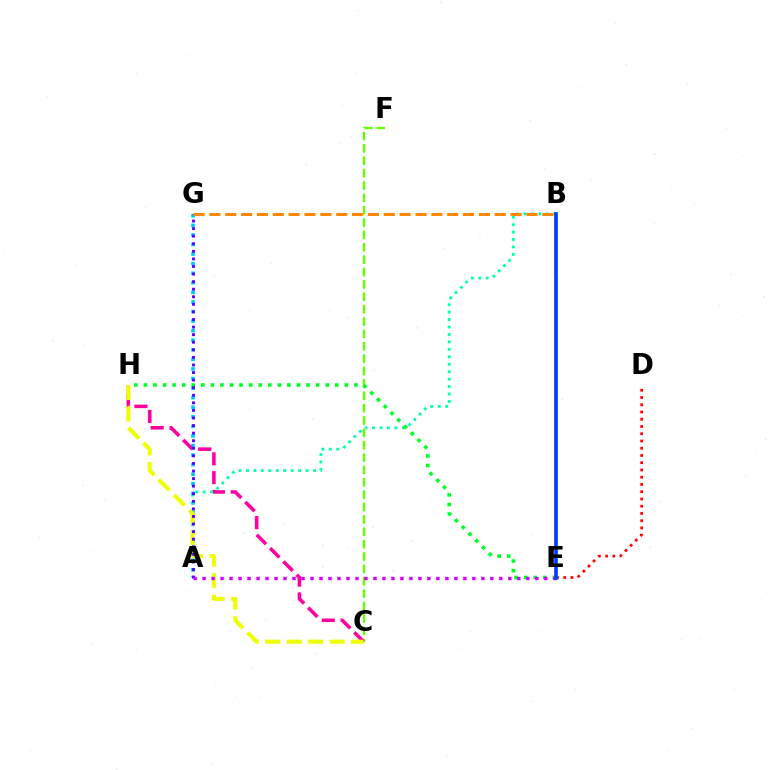{('C', 'F'): [{'color': '#66ff00', 'line_style': 'dashed', 'thickness': 1.68}], ('A', 'G'): [{'color': '#00c7ff', 'line_style': 'dotted', 'thickness': 2.6}, {'color': '#4f00ff', 'line_style': 'dotted', 'thickness': 2.06}], ('C', 'H'): [{'color': '#ff00a0', 'line_style': 'dashed', 'thickness': 2.56}, {'color': '#eeff00', 'line_style': 'dashed', 'thickness': 2.92}], ('A', 'B'): [{'color': '#00ffaf', 'line_style': 'dotted', 'thickness': 2.02}], ('E', 'H'): [{'color': '#00ff27', 'line_style': 'dotted', 'thickness': 2.6}], ('B', 'G'): [{'color': '#ff8800', 'line_style': 'dashed', 'thickness': 2.15}], ('A', 'E'): [{'color': '#d600ff', 'line_style': 'dotted', 'thickness': 2.44}], ('D', 'E'): [{'color': '#ff0000', 'line_style': 'dotted', 'thickness': 1.97}], ('B', 'E'): [{'color': '#003fff', 'line_style': 'solid', 'thickness': 2.64}]}